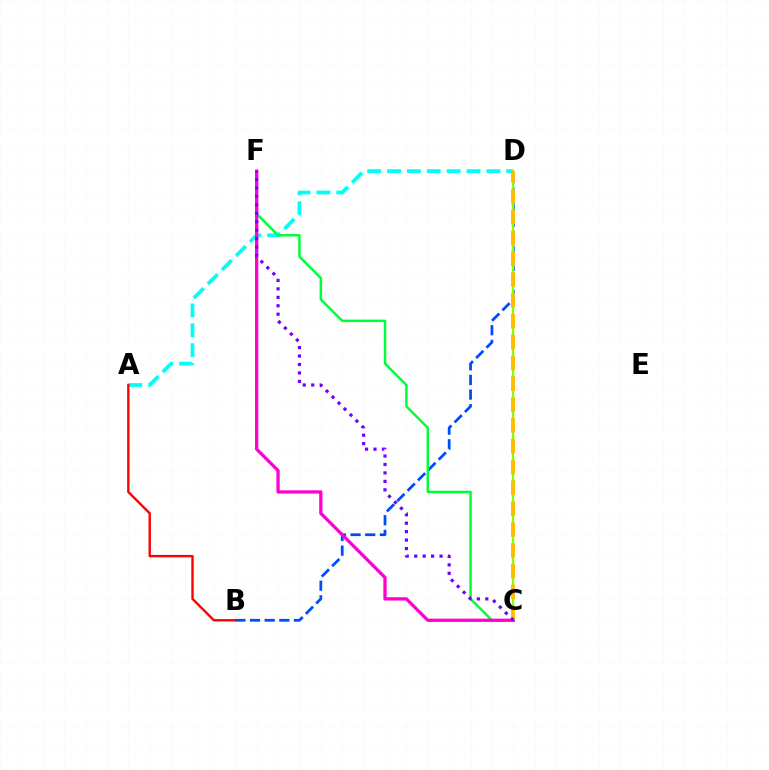{('B', 'D'): [{'color': '#004bff', 'line_style': 'dashed', 'thickness': 1.99}], ('A', 'D'): [{'color': '#00fff6', 'line_style': 'dashed', 'thickness': 2.7}], ('C', 'F'): [{'color': '#00ff39', 'line_style': 'solid', 'thickness': 1.79}, {'color': '#ff00cf', 'line_style': 'solid', 'thickness': 2.36}, {'color': '#7200ff', 'line_style': 'dotted', 'thickness': 2.29}], ('C', 'D'): [{'color': '#84ff00', 'line_style': 'solid', 'thickness': 1.61}, {'color': '#ffbd00', 'line_style': 'dashed', 'thickness': 2.83}], ('A', 'B'): [{'color': '#ff0000', 'line_style': 'solid', 'thickness': 1.71}]}